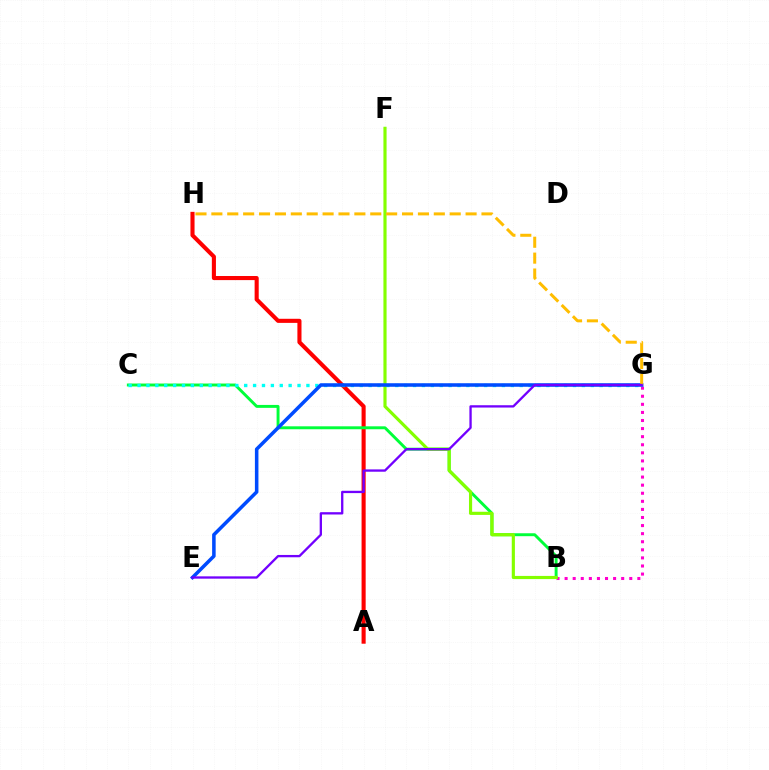{('B', 'G'): [{'color': '#ff00cf', 'line_style': 'dotted', 'thickness': 2.2}], ('A', 'H'): [{'color': '#ff0000', 'line_style': 'solid', 'thickness': 2.95}], ('B', 'C'): [{'color': '#00ff39', 'line_style': 'solid', 'thickness': 2.11}], ('B', 'F'): [{'color': '#84ff00', 'line_style': 'solid', 'thickness': 2.27}], ('C', 'G'): [{'color': '#00fff6', 'line_style': 'dotted', 'thickness': 2.41}], ('E', 'G'): [{'color': '#004bff', 'line_style': 'solid', 'thickness': 2.55}, {'color': '#7200ff', 'line_style': 'solid', 'thickness': 1.67}], ('G', 'H'): [{'color': '#ffbd00', 'line_style': 'dashed', 'thickness': 2.16}]}